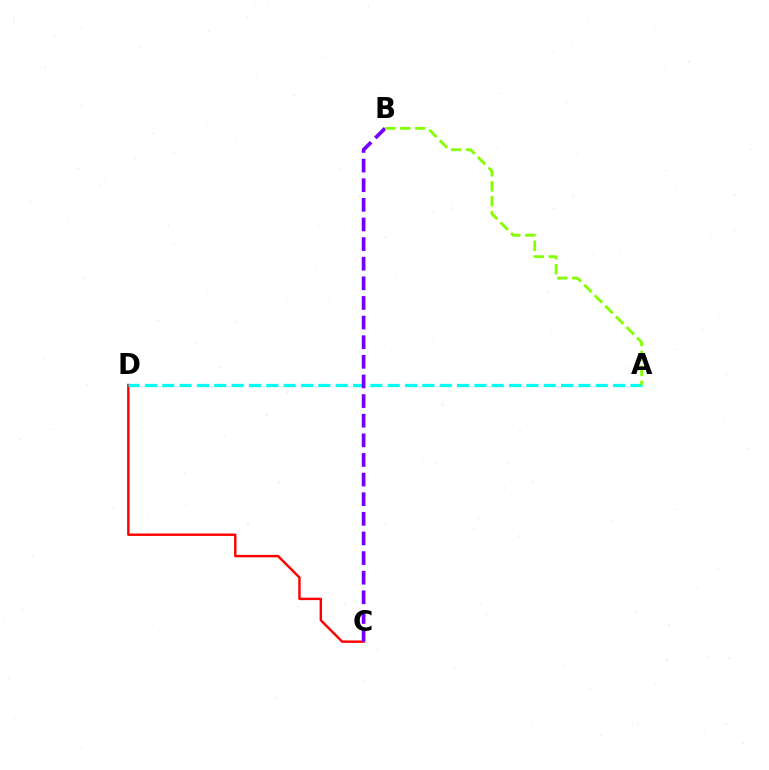{('C', 'D'): [{'color': '#ff0000', 'line_style': 'solid', 'thickness': 1.75}], ('A', 'D'): [{'color': '#00fff6', 'line_style': 'dashed', 'thickness': 2.36}], ('B', 'C'): [{'color': '#7200ff', 'line_style': 'dashed', 'thickness': 2.67}], ('A', 'B'): [{'color': '#84ff00', 'line_style': 'dashed', 'thickness': 2.03}]}